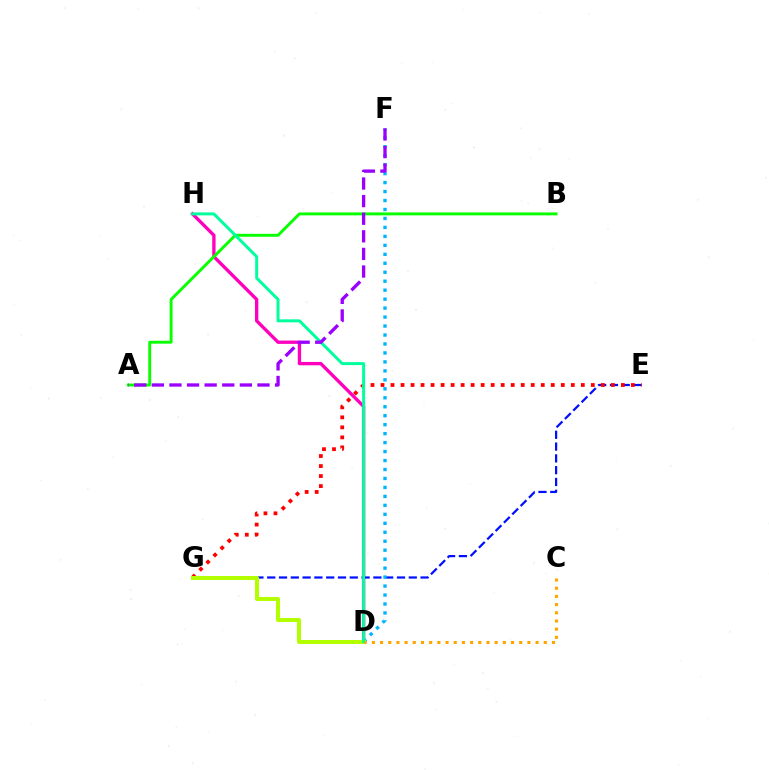{('D', 'H'): [{'color': '#ff00bd', 'line_style': 'solid', 'thickness': 2.4}, {'color': '#00ff9d', 'line_style': 'solid', 'thickness': 2.14}], ('E', 'G'): [{'color': '#0010ff', 'line_style': 'dashed', 'thickness': 1.6}, {'color': '#ff0000', 'line_style': 'dotted', 'thickness': 2.72}], ('D', 'F'): [{'color': '#00b5ff', 'line_style': 'dotted', 'thickness': 2.44}], ('D', 'G'): [{'color': '#b3ff00', 'line_style': 'solid', 'thickness': 2.9}], ('A', 'B'): [{'color': '#08ff00', 'line_style': 'solid', 'thickness': 2.09}], ('A', 'F'): [{'color': '#9b00ff', 'line_style': 'dashed', 'thickness': 2.39}], ('C', 'D'): [{'color': '#ffa500', 'line_style': 'dotted', 'thickness': 2.22}]}